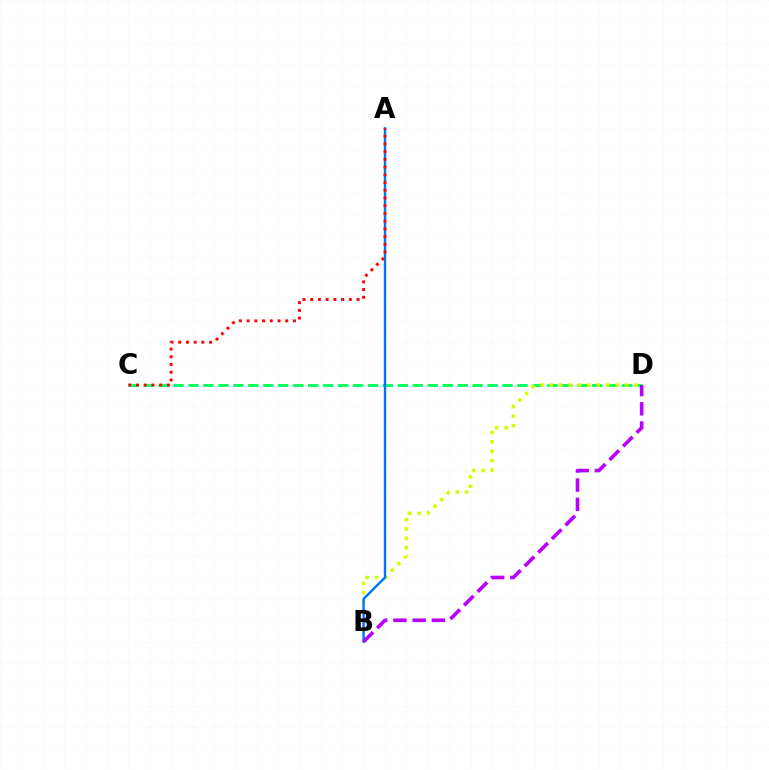{('C', 'D'): [{'color': '#00ff5c', 'line_style': 'dashed', 'thickness': 2.03}], ('B', 'D'): [{'color': '#d1ff00', 'line_style': 'dotted', 'thickness': 2.56}, {'color': '#b900ff', 'line_style': 'dashed', 'thickness': 2.61}], ('A', 'B'): [{'color': '#0074ff', 'line_style': 'solid', 'thickness': 1.73}], ('A', 'C'): [{'color': '#ff0000', 'line_style': 'dotted', 'thickness': 2.1}]}